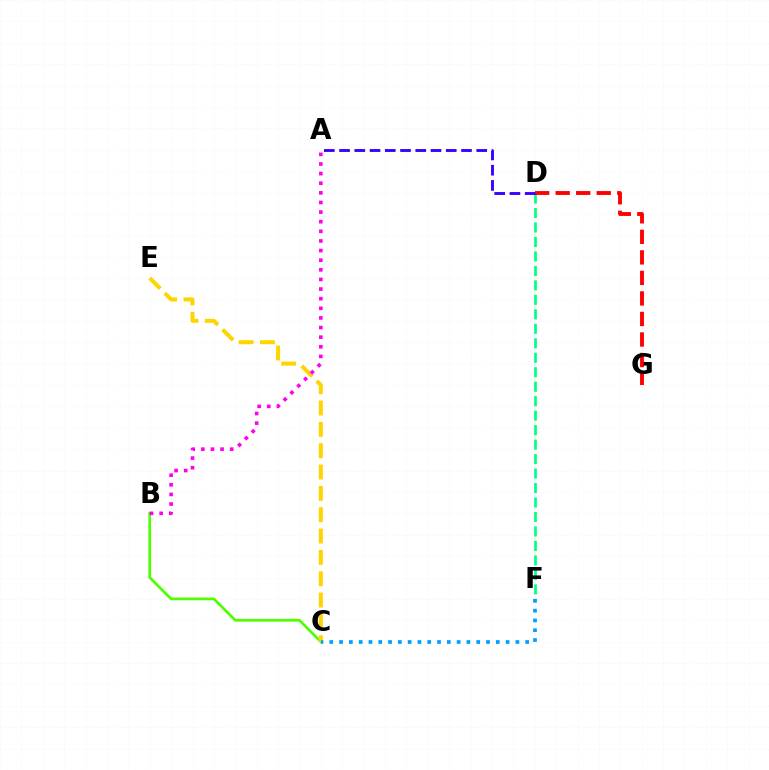{('B', 'C'): [{'color': '#4fff00', 'line_style': 'solid', 'thickness': 1.97}], ('D', 'F'): [{'color': '#00ff86', 'line_style': 'dashed', 'thickness': 1.97}], ('C', 'E'): [{'color': '#ffd500', 'line_style': 'dashed', 'thickness': 2.9}], ('D', 'G'): [{'color': '#ff0000', 'line_style': 'dashed', 'thickness': 2.79}], ('A', 'D'): [{'color': '#3700ff', 'line_style': 'dashed', 'thickness': 2.07}], ('A', 'B'): [{'color': '#ff00ed', 'line_style': 'dotted', 'thickness': 2.61}], ('C', 'F'): [{'color': '#009eff', 'line_style': 'dotted', 'thickness': 2.66}]}